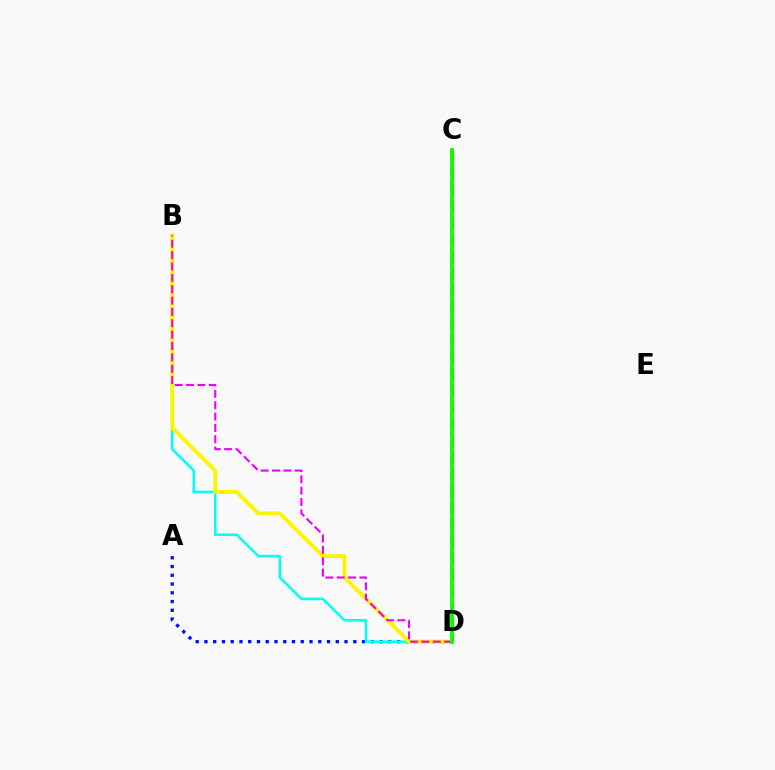{('A', 'D'): [{'color': '#0010ff', 'line_style': 'dotted', 'thickness': 2.38}], ('B', 'D'): [{'color': '#00fff6', 'line_style': 'solid', 'thickness': 1.84}, {'color': '#fcf500', 'line_style': 'solid', 'thickness': 2.79}, {'color': '#ee00ff', 'line_style': 'dashed', 'thickness': 1.54}], ('C', 'D'): [{'color': '#ff0000', 'line_style': 'dashed', 'thickness': 2.27}, {'color': '#08ff00', 'line_style': 'solid', 'thickness': 2.73}]}